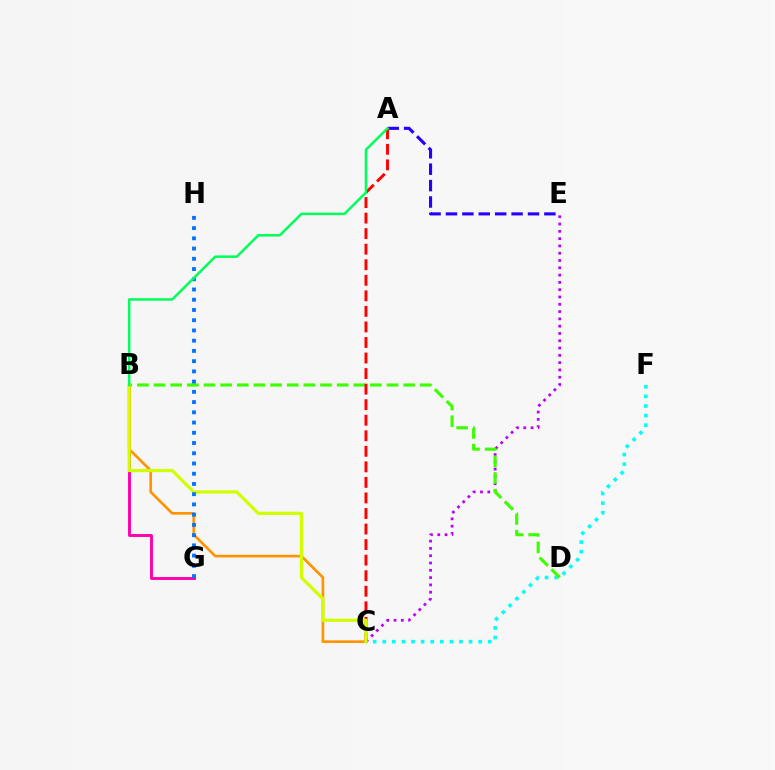{('A', 'E'): [{'color': '#2500ff', 'line_style': 'dashed', 'thickness': 2.23}], ('C', 'E'): [{'color': '#b900ff', 'line_style': 'dotted', 'thickness': 1.98}], ('B', 'G'): [{'color': '#ff00ac', 'line_style': 'solid', 'thickness': 2.09}], ('C', 'F'): [{'color': '#00fff6', 'line_style': 'dotted', 'thickness': 2.6}], ('B', 'D'): [{'color': '#3dff00', 'line_style': 'dashed', 'thickness': 2.26}], ('B', 'C'): [{'color': '#ff9400', 'line_style': 'solid', 'thickness': 1.92}, {'color': '#d1ff00', 'line_style': 'solid', 'thickness': 2.32}], ('A', 'C'): [{'color': '#ff0000', 'line_style': 'dashed', 'thickness': 2.11}], ('G', 'H'): [{'color': '#0074ff', 'line_style': 'dotted', 'thickness': 2.78}], ('A', 'B'): [{'color': '#00ff5c', 'line_style': 'solid', 'thickness': 1.81}]}